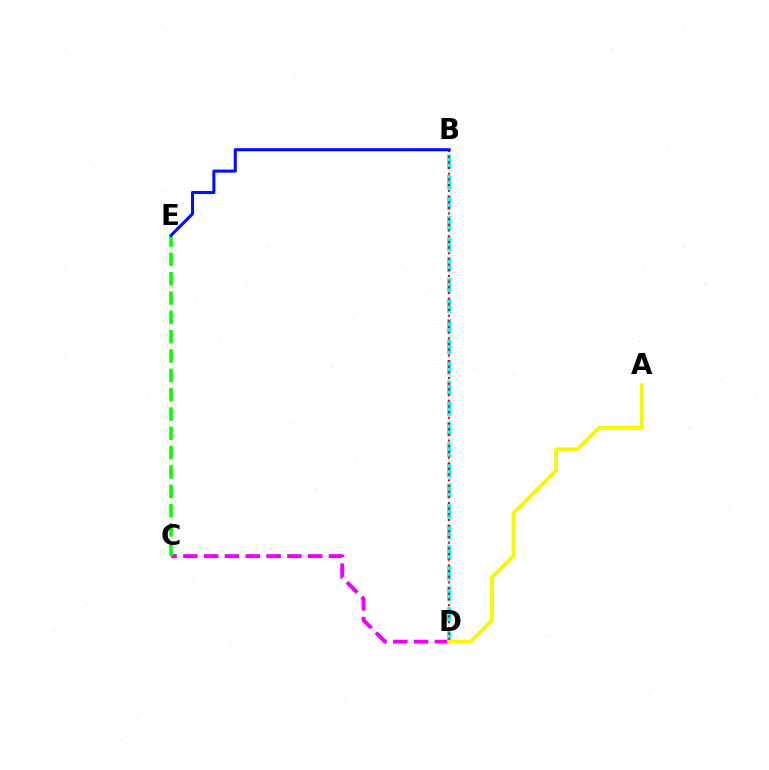{('C', 'D'): [{'color': '#ee00ff', 'line_style': 'dashed', 'thickness': 2.83}], ('B', 'D'): [{'color': '#00fff6', 'line_style': 'dashed', 'thickness': 2.8}, {'color': '#ff0000', 'line_style': 'dotted', 'thickness': 1.54}], ('C', 'E'): [{'color': '#08ff00', 'line_style': 'dashed', 'thickness': 2.62}], ('B', 'E'): [{'color': '#0010ff', 'line_style': 'solid', 'thickness': 2.22}], ('A', 'D'): [{'color': '#fcf500', 'line_style': 'solid', 'thickness': 2.66}]}